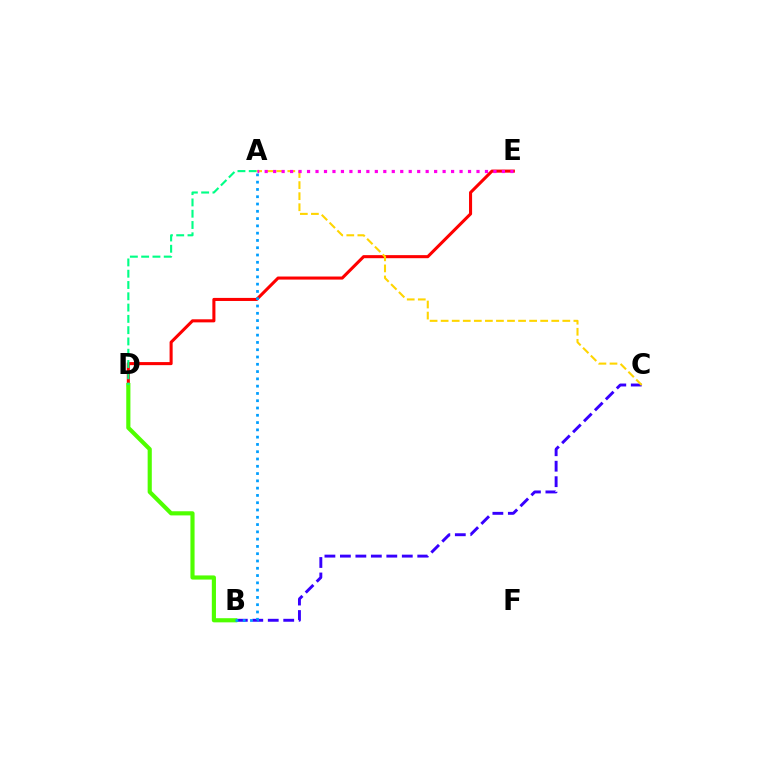{('D', 'E'): [{'color': '#ff0000', 'line_style': 'solid', 'thickness': 2.21}], ('B', 'C'): [{'color': '#3700ff', 'line_style': 'dashed', 'thickness': 2.1}], ('B', 'D'): [{'color': '#4fff00', 'line_style': 'solid', 'thickness': 2.98}], ('A', 'D'): [{'color': '#00ff86', 'line_style': 'dashed', 'thickness': 1.53}], ('A', 'C'): [{'color': '#ffd500', 'line_style': 'dashed', 'thickness': 1.5}], ('A', 'E'): [{'color': '#ff00ed', 'line_style': 'dotted', 'thickness': 2.3}], ('A', 'B'): [{'color': '#009eff', 'line_style': 'dotted', 'thickness': 1.98}]}